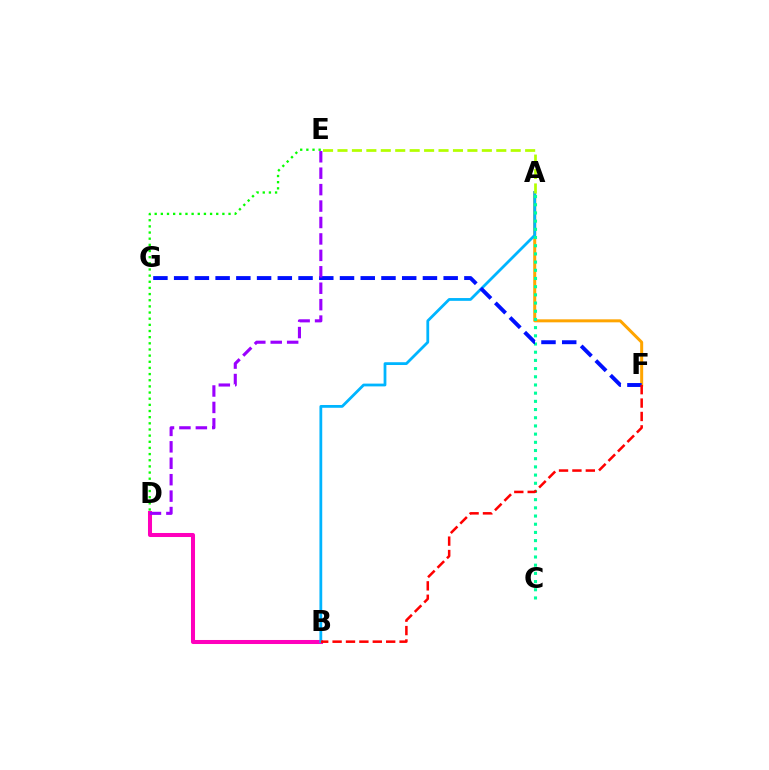{('B', 'D'): [{'color': '#ff00bd', 'line_style': 'solid', 'thickness': 2.9}], ('A', 'F'): [{'color': '#ffa500', 'line_style': 'solid', 'thickness': 2.16}], ('D', 'E'): [{'color': '#08ff00', 'line_style': 'dotted', 'thickness': 1.67}, {'color': '#9b00ff', 'line_style': 'dashed', 'thickness': 2.23}], ('A', 'B'): [{'color': '#00b5ff', 'line_style': 'solid', 'thickness': 2.01}], ('A', 'E'): [{'color': '#b3ff00', 'line_style': 'dashed', 'thickness': 1.96}], ('A', 'C'): [{'color': '#00ff9d', 'line_style': 'dotted', 'thickness': 2.23}], ('F', 'G'): [{'color': '#0010ff', 'line_style': 'dashed', 'thickness': 2.82}], ('B', 'F'): [{'color': '#ff0000', 'line_style': 'dashed', 'thickness': 1.82}]}